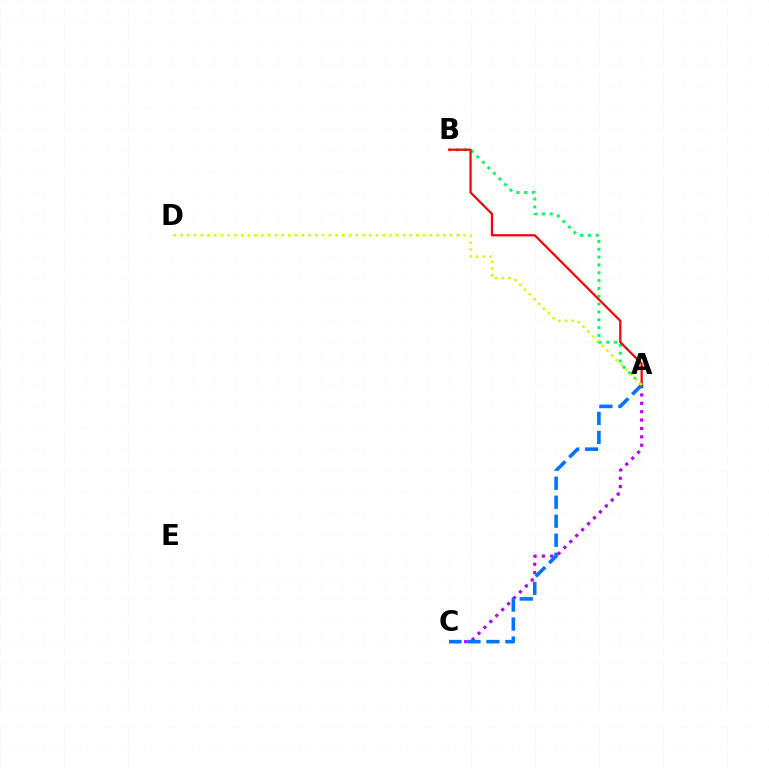{('A', 'B'): [{'color': '#00ff5c', 'line_style': 'dotted', 'thickness': 2.13}, {'color': '#ff0000', 'line_style': 'solid', 'thickness': 1.61}], ('A', 'C'): [{'color': '#b900ff', 'line_style': 'dotted', 'thickness': 2.28}, {'color': '#0074ff', 'line_style': 'dashed', 'thickness': 2.58}], ('A', 'D'): [{'color': '#d1ff00', 'line_style': 'dotted', 'thickness': 1.83}]}